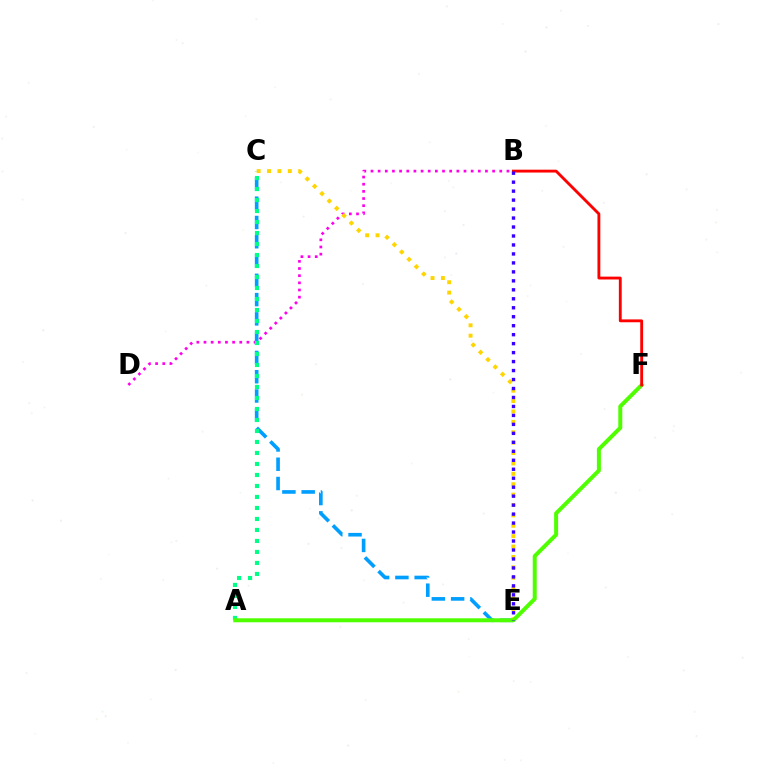{('C', 'E'): [{'color': '#009eff', 'line_style': 'dashed', 'thickness': 2.62}, {'color': '#ffd500', 'line_style': 'dotted', 'thickness': 2.82}], ('B', 'D'): [{'color': '#ff00ed', 'line_style': 'dotted', 'thickness': 1.94}], ('A', 'C'): [{'color': '#00ff86', 'line_style': 'dotted', 'thickness': 2.99}], ('A', 'F'): [{'color': '#4fff00', 'line_style': 'solid', 'thickness': 2.87}], ('B', 'F'): [{'color': '#ff0000', 'line_style': 'solid', 'thickness': 2.05}], ('B', 'E'): [{'color': '#3700ff', 'line_style': 'dotted', 'thickness': 2.44}]}